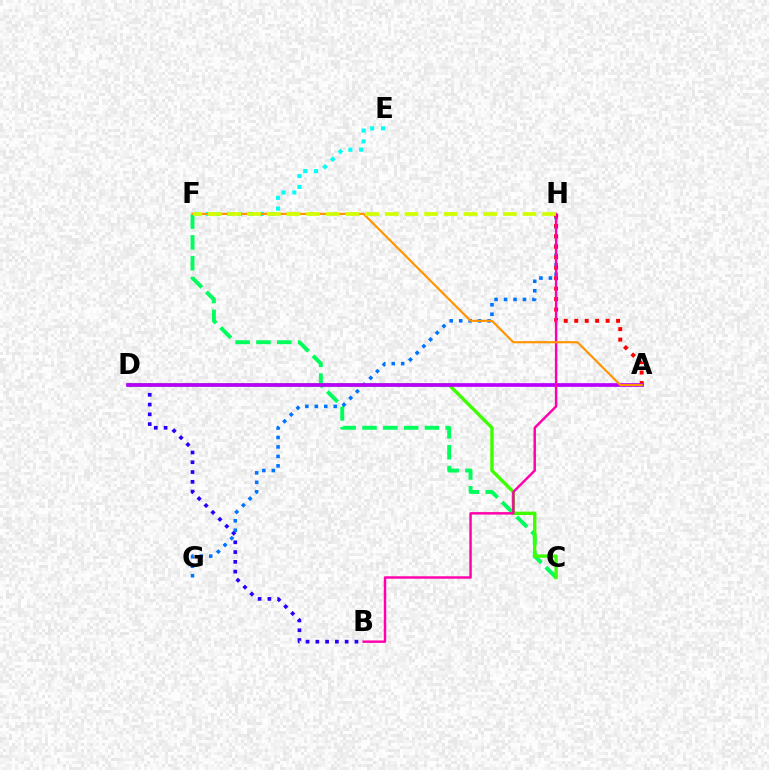{('C', 'F'): [{'color': '#00ff5c', 'line_style': 'dashed', 'thickness': 2.83}], ('B', 'D'): [{'color': '#2500ff', 'line_style': 'dotted', 'thickness': 2.66}], ('E', 'F'): [{'color': '#00fff6', 'line_style': 'dotted', 'thickness': 2.93}], ('G', 'H'): [{'color': '#0074ff', 'line_style': 'dotted', 'thickness': 2.57}], ('A', 'H'): [{'color': '#ff0000', 'line_style': 'dotted', 'thickness': 2.84}], ('C', 'D'): [{'color': '#3dff00', 'line_style': 'solid', 'thickness': 2.42}], ('A', 'D'): [{'color': '#b900ff', 'line_style': 'solid', 'thickness': 2.66}], ('B', 'H'): [{'color': '#ff00ac', 'line_style': 'solid', 'thickness': 1.76}], ('A', 'F'): [{'color': '#ff9400', 'line_style': 'solid', 'thickness': 1.55}], ('F', 'H'): [{'color': '#d1ff00', 'line_style': 'dashed', 'thickness': 2.67}]}